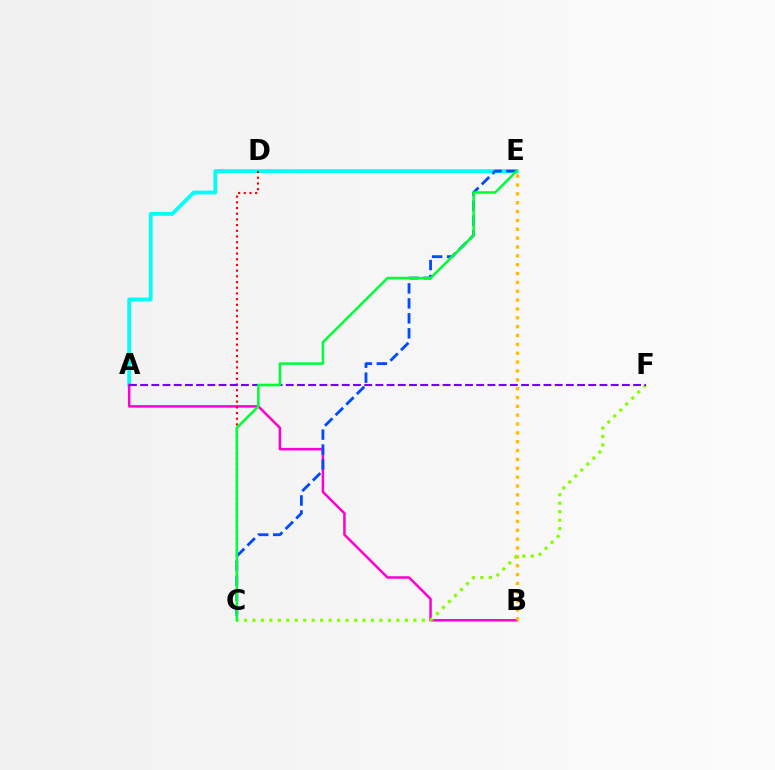{('A', 'E'): [{'color': '#00fff6', 'line_style': 'solid', 'thickness': 2.71}], ('A', 'B'): [{'color': '#ff00cf', 'line_style': 'solid', 'thickness': 1.81}], ('C', 'E'): [{'color': '#004bff', 'line_style': 'dashed', 'thickness': 2.03}, {'color': '#00ff39', 'line_style': 'solid', 'thickness': 1.83}], ('B', 'E'): [{'color': '#ffbd00', 'line_style': 'dotted', 'thickness': 2.41}], ('C', 'F'): [{'color': '#84ff00', 'line_style': 'dotted', 'thickness': 2.3}], ('C', 'D'): [{'color': '#ff0000', 'line_style': 'dotted', 'thickness': 1.55}], ('A', 'F'): [{'color': '#7200ff', 'line_style': 'dashed', 'thickness': 1.52}]}